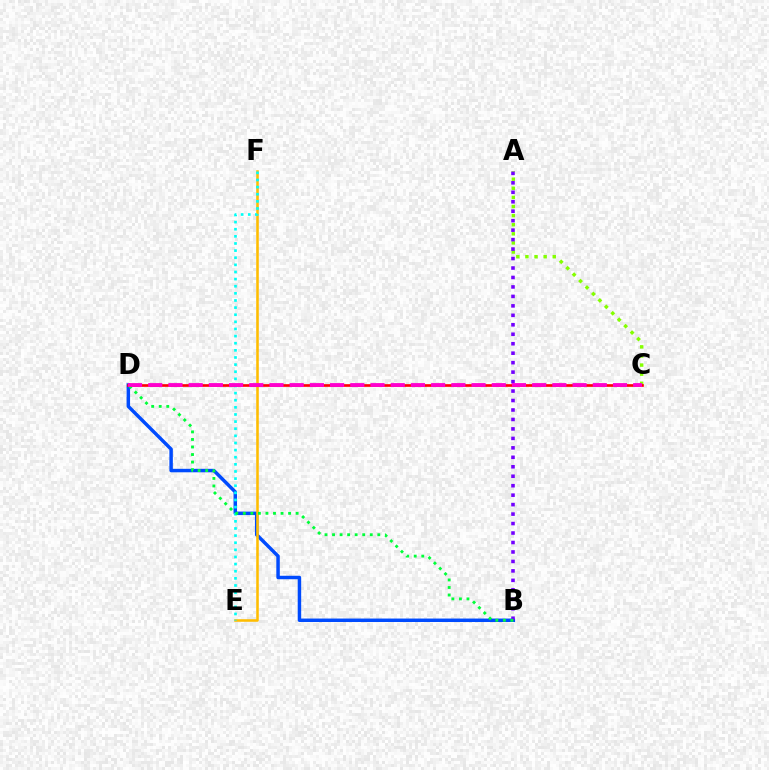{('B', 'D'): [{'color': '#004bff', 'line_style': 'solid', 'thickness': 2.5}, {'color': '#00ff39', 'line_style': 'dotted', 'thickness': 2.05}], ('A', 'C'): [{'color': '#84ff00', 'line_style': 'dotted', 'thickness': 2.47}], ('E', 'F'): [{'color': '#ffbd00', 'line_style': 'solid', 'thickness': 1.84}, {'color': '#00fff6', 'line_style': 'dotted', 'thickness': 1.94}], ('C', 'D'): [{'color': '#ff0000', 'line_style': 'solid', 'thickness': 1.9}, {'color': '#ff00cf', 'line_style': 'dashed', 'thickness': 2.74}], ('A', 'B'): [{'color': '#7200ff', 'line_style': 'dotted', 'thickness': 2.57}]}